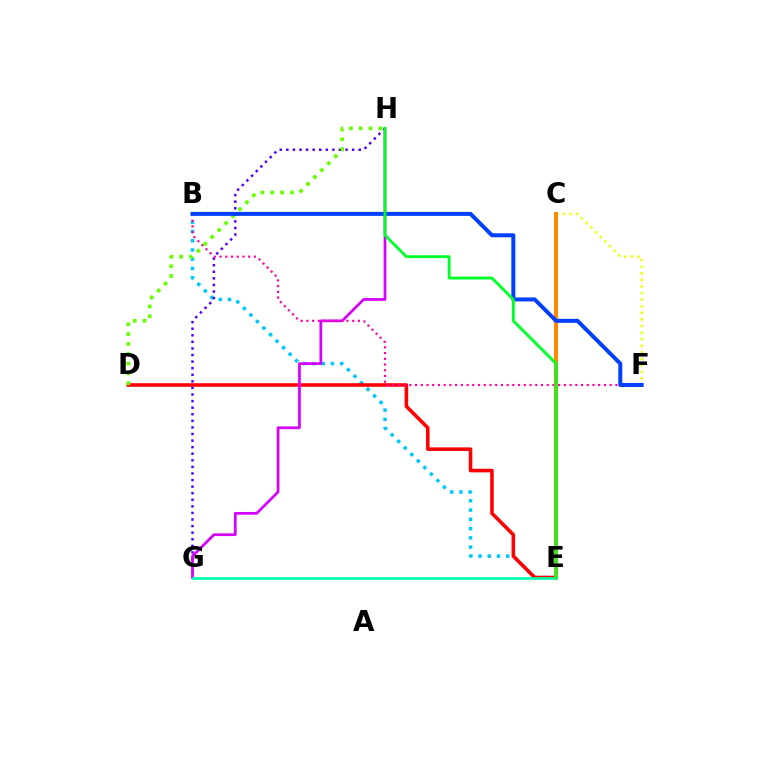{('B', 'E'): [{'color': '#00c7ff', 'line_style': 'dotted', 'thickness': 2.51}], ('D', 'E'): [{'color': '#ff0000', 'line_style': 'solid', 'thickness': 2.57}], ('G', 'H'): [{'color': '#4f00ff', 'line_style': 'dotted', 'thickness': 1.79}, {'color': '#d600ff', 'line_style': 'solid', 'thickness': 1.96}], ('C', 'F'): [{'color': '#eeff00', 'line_style': 'dotted', 'thickness': 1.79}], ('B', 'F'): [{'color': '#ff00a0', 'line_style': 'dotted', 'thickness': 1.56}, {'color': '#003fff', 'line_style': 'solid', 'thickness': 2.86}], ('D', 'H'): [{'color': '#66ff00', 'line_style': 'dotted', 'thickness': 2.67}], ('C', 'E'): [{'color': '#ff8800', 'line_style': 'solid', 'thickness': 2.86}], ('E', 'G'): [{'color': '#00ffaf', 'line_style': 'solid', 'thickness': 1.93}], ('E', 'H'): [{'color': '#00ff27', 'line_style': 'solid', 'thickness': 2.06}]}